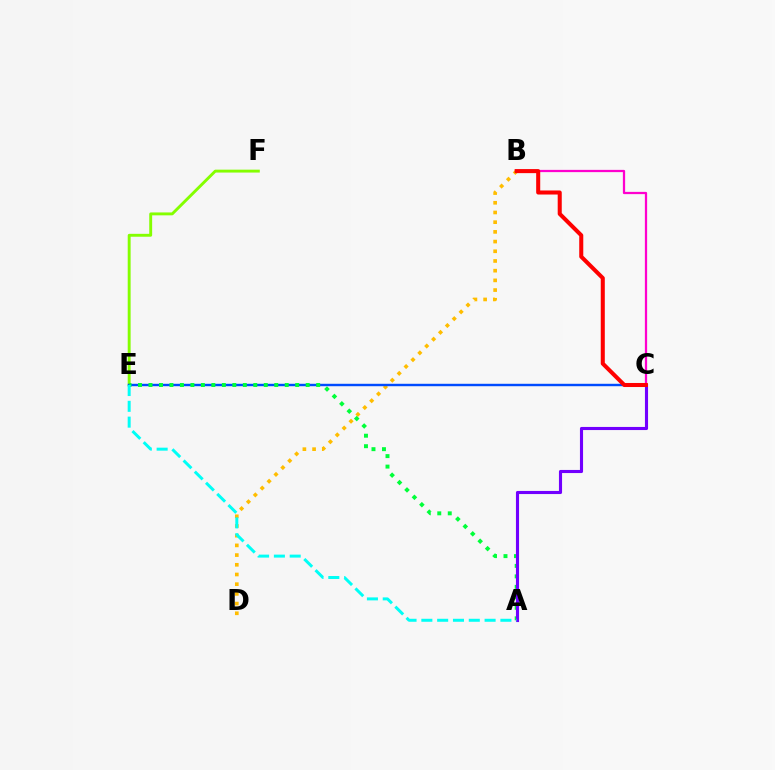{('E', 'F'): [{'color': '#84ff00', 'line_style': 'solid', 'thickness': 2.09}], ('B', 'D'): [{'color': '#ffbd00', 'line_style': 'dotted', 'thickness': 2.64}], ('C', 'E'): [{'color': '#004bff', 'line_style': 'solid', 'thickness': 1.74}], ('A', 'E'): [{'color': '#00ff39', 'line_style': 'dotted', 'thickness': 2.85}, {'color': '#00fff6', 'line_style': 'dashed', 'thickness': 2.15}], ('A', 'C'): [{'color': '#7200ff', 'line_style': 'solid', 'thickness': 2.24}], ('B', 'C'): [{'color': '#ff00cf', 'line_style': 'solid', 'thickness': 1.62}, {'color': '#ff0000', 'line_style': 'solid', 'thickness': 2.91}]}